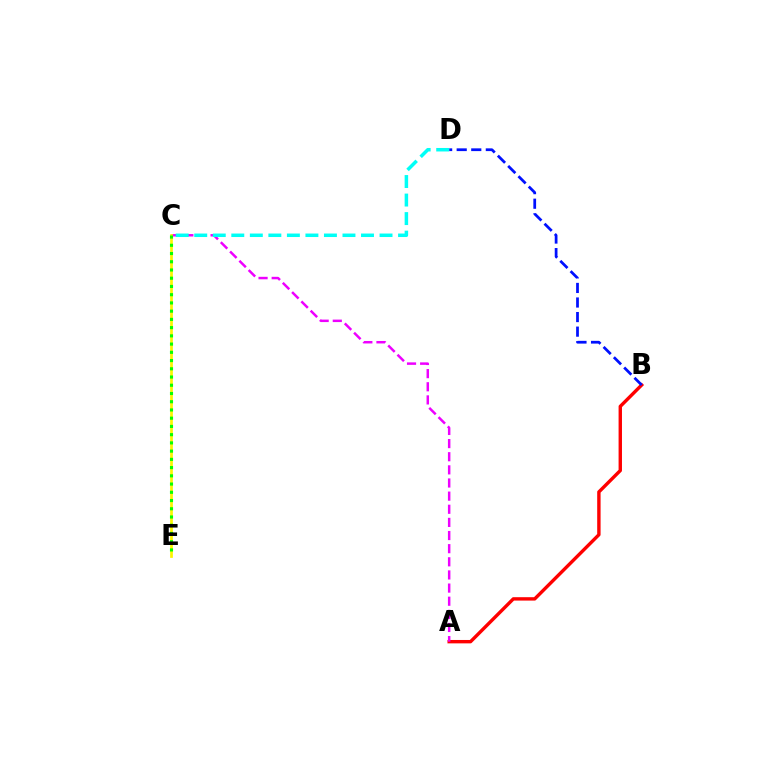{('A', 'B'): [{'color': '#ff0000', 'line_style': 'solid', 'thickness': 2.44}], ('B', 'D'): [{'color': '#0010ff', 'line_style': 'dashed', 'thickness': 1.98}], ('A', 'C'): [{'color': '#ee00ff', 'line_style': 'dashed', 'thickness': 1.78}], ('C', 'E'): [{'color': '#fcf500', 'line_style': 'solid', 'thickness': 1.96}, {'color': '#08ff00', 'line_style': 'dotted', 'thickness': 2.24}], ('C', 'D'): [{'color': '#00fff6', 'line_style': 'dashed', 'thickness': 2.52}]}